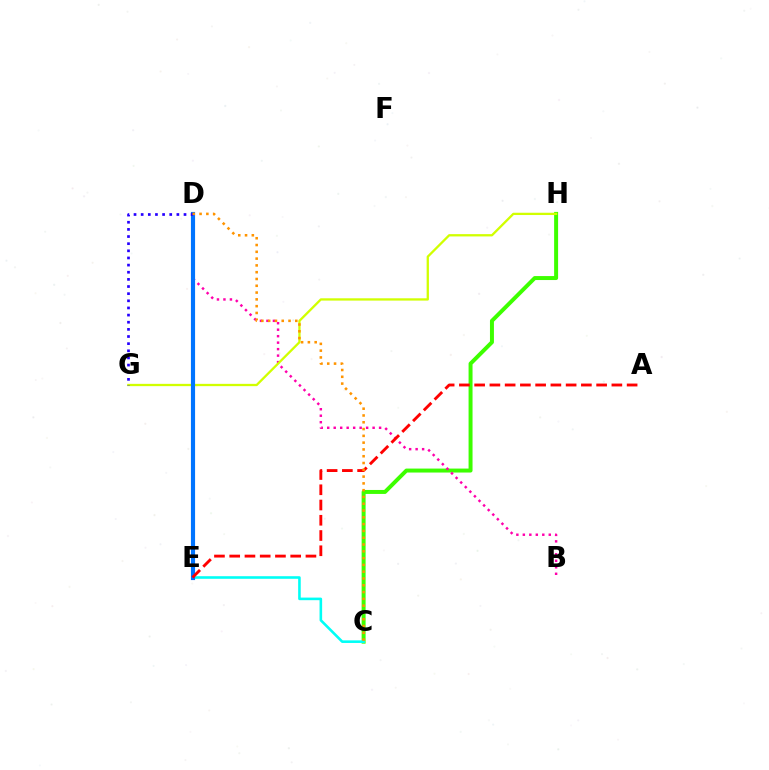{('C', 'H'): [{'color': '#3dff00', 'line_style': 'solid', 'thickness': 2.86}], ('D', 'E'): [{'color': '#b900ff', 'line_style': 'solid', 'thickness': 2.6}, {'color': '#00ff5c', 'line_style': 'dotted', 'thickness': 1.57}, {'color': '#0074ff', 'line_style': 'solid', 'thickness': 2.99}], ('B', 'D'): [{'color': '#ff00ac', 'line_style': 'dotted', 'thickness': 1.76}], ('G', 'H'): [{'color': '#d1ff00', 'line_style': 'solid', 'thickness': 1.65}], ('C', 'E'): [{'color': '#00fff6', 'line_style': 'solid', 'thickness': 1.87}], ('A', 'E'): [{'color': '#ff0000', 'line_style': 'dashed', 'thickness': 2.07}], ('D', 'G'): [{'color': '#2500ff', 'line_style': 'dotted', 'thickness': 1.94}], ('C', 'D'): [{'color': '#ff9400', 'line_style': 'dotted', 'thickness': 1.85}]}